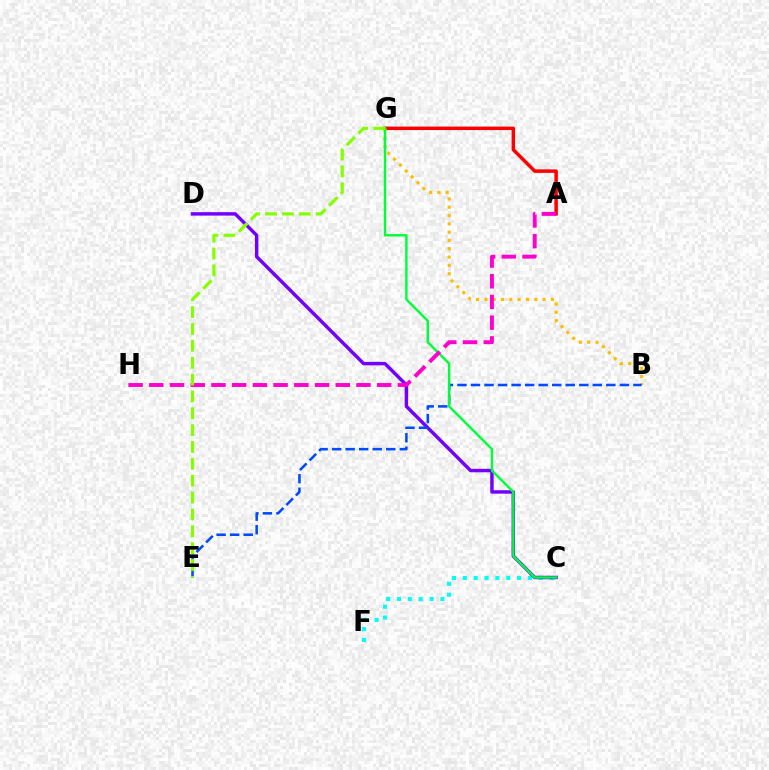{('A', 'G'): [{'color': '#ff0000', 'line_style': 'solid', 'thickness': 2.52}], ('C', 'F'): [{'color': '#00fff6', 'line_style': 'dotted', 'thickness': 2.95}], ('C', 'D'): [{'color': '#7200ff', 'line_style': 'solid', 'thickness': 2.48}], ('B', 'G'): [{'color': '#ffbd00', 'line_style': 'dotted', 'thickness': 2.26}], ('B', 'E'): [{'color': '#004bff', 'line_style': 'dashed', 'thickness': 1.84}], ('C', 'G'): [{'color': '#00ff39', 'line_style': 'solid', 'thickness': 1.74}], ('A', 'H'): [{'color': '#ff00cf', 'line_style': 'dashed', 'thickness': 2.81}], ('E', 'G'): [{'color': '#84ff00', 'line_style': 'dashed', 'thickness': 2.29}]}